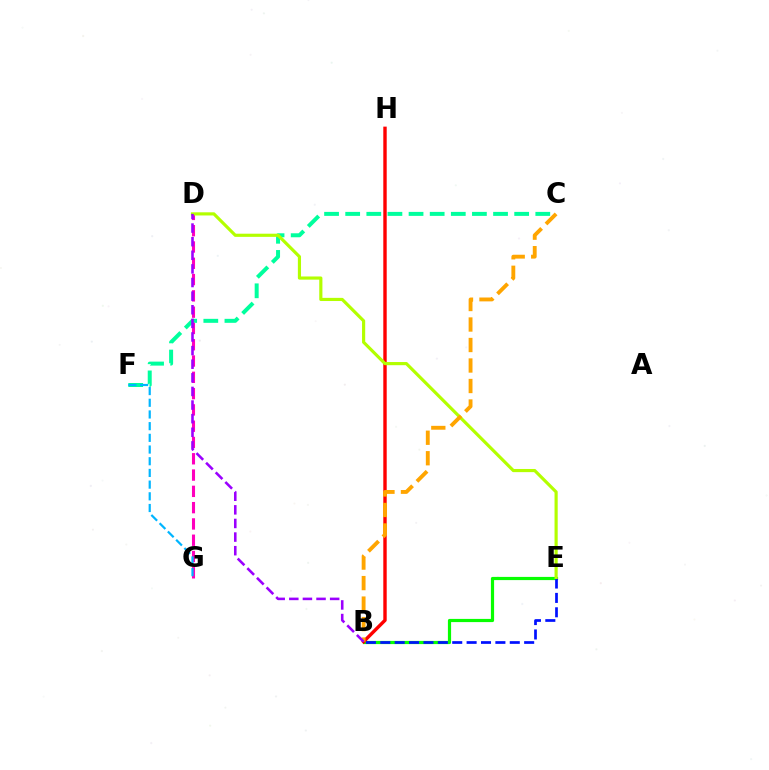{('B', 'E'): [{'color': '#08ff00', 'line_style': 'solid', 'thickness': 2.29}, {'color': '#0010ff', 'line_style': 'dashed', 'thickness': 1.95}], ('B', 'H'): [{'color': '#ff0000', 'line_style': 'solid', 'thickness': 2.45}], ('C', 'F'): [{'color': '#00ff9d', 'line_style': 'dashed', 'thickness': 2.87}], ('D', 'G'): [{'color': '#ff00bd', 'line_style': 'dashed', 'thickness': 2.21}], ('F', 'G'): [{'color': '#00b5ff', 'line_style': 'dashed', 'thickness': 1.59}], ('D', 'E'): [{'color': '#b3ff00', 'line_style': 'solid', 'thickness': 2.28}], ('B', 'C'): [{'color': '#ffa500', 'line_style': 'dashed', 'thickness': 2.78}], ('B', 'D'): [{'color': '#9b00ff', 'line_style': 'dashed', 'thickness': 1.85}]}